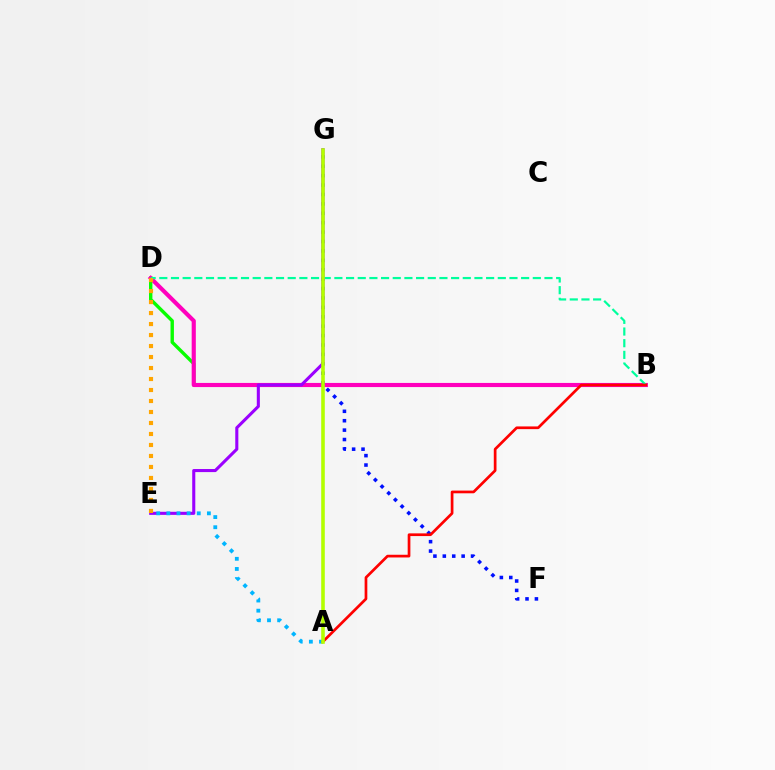{('B', 'D'): [{'color': '#08ff00', 'line_style': 'solid', 'thickness': 2.44}, {'color': '#ff00bd', 'line_style': 'solid', 'thickness': 2.98}, {'color': '#00ff9d', 'line_style': 'dashed', 'thickness': 1.59}], ('F', 'G'): [{'color': '#0010ff', 'line_style': 'dotted', 'thickness': 2.56}], ('E', 'G'): [{'color': '#9b00ff', 'line_style': 'solid', 'thickness': 2.22}], ('A', 'E'): [{'color': '#00b5ff', 'line_style': 'dotted', 'thickness': 2.75}], ('D', 'E'): [{'color': '#ffa500', 'line_style': 'dotted', 'thickness': 2.99}], ('A', 'B'): [{'color': '#ff0000', 'line_style': 'solid', 'thickness': 1.95}], ('A', 'G'): [{'color': '#b3ff00', 'line_style': 'solid', 'thickness': 2.58}]}